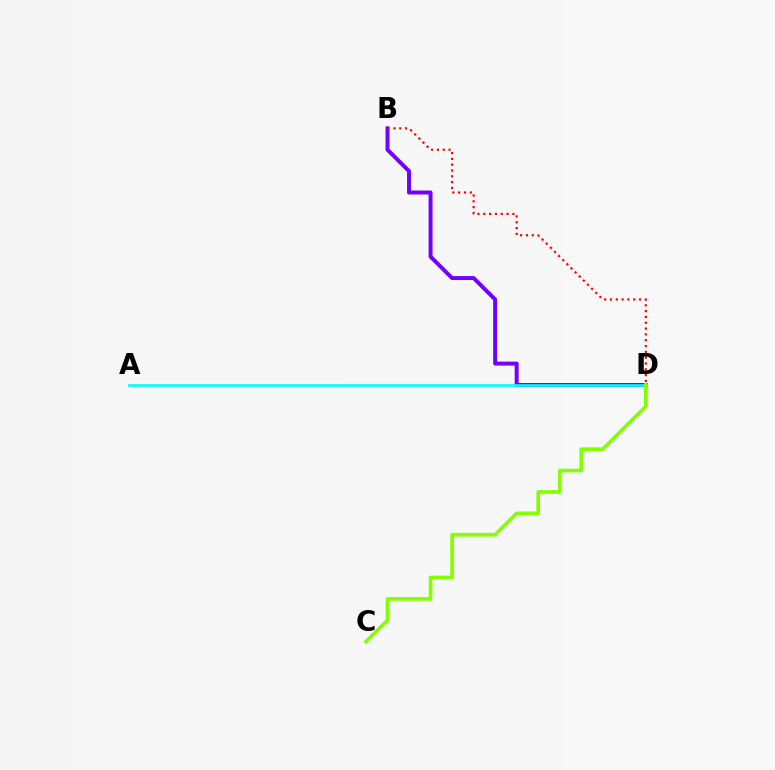{('B', 'D'): [{'color': '#7200ff', 'line_style': 'solid', 'thickness': 2.85}, {'color': '#ff0000', 'line_style': 'dotted', 'thickness': 1.58}], ('A', 'D'): [{'color': '#00fff6', 'line_style': 'solid', 'thickness': 1.92}], ('C', 'D'): [{'color': '#84ff00', 'line_style': 'solid', 'thickness': 2.64}]}